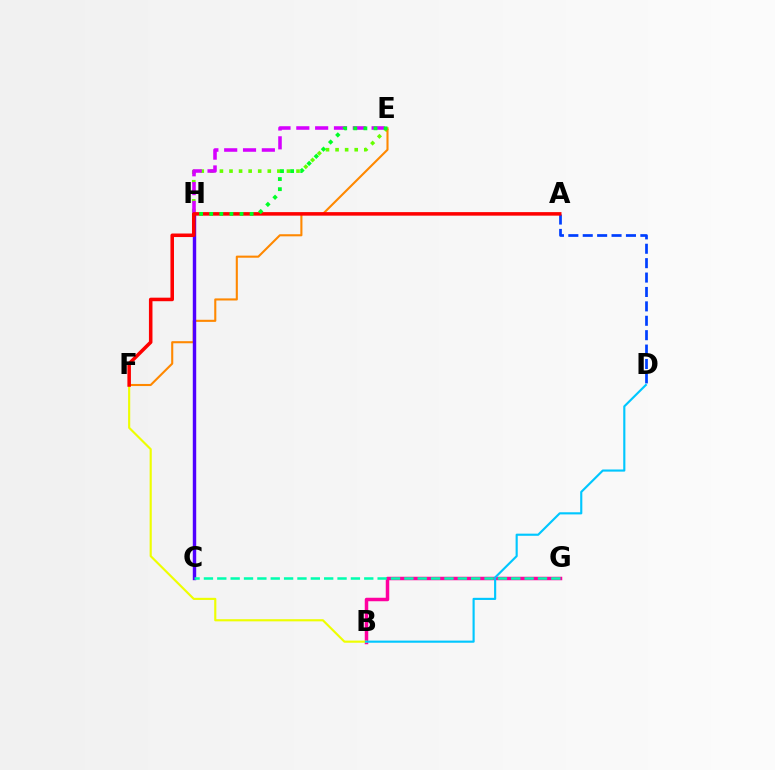{('B', 'G'): [{'color': '#ff00a0', 'line_style': 'solid', 'thickness': 2.51}], ('E', 'H'): [{'color': '#66ff00', 'line_style': 'dotted', 'thickness': 2.6}, {'color': '#d600ff', 'line_style': 'dashed', 'thickness': 2.56}, {'color': '#00ff27', 'line_style': 'dotted', 'thickness': 2.74}], ('E', 'F'): [{'color': '#ff8800', 'line_style': 'solid', 'thickness': 1.51}], ('A', 'D'): [{'color': '#003fff', 'line_style': 'dashed', 'thickness': 1.96}], ('B', 'F'): [{'color': '#eeff00', 'line_style': 'solid', 'thickness': 1.54}], ('C', 'H'): [{'color': '#4f00ff', 'line_style': 'solid', 'thickness': 2.46}], ('A', 'F'): [{'color': '#ff0000', 'line_style': 'solid', 'thickness': 2.55}], ('C', 'G'): [{'color': '#00ffaf', 'line_style': 'dashed', 'thickness': 1.82}], ('B', 'D'): [{'color': '#00c7ff', 'line_style': 'solid', 'thickness': 1.54}]}